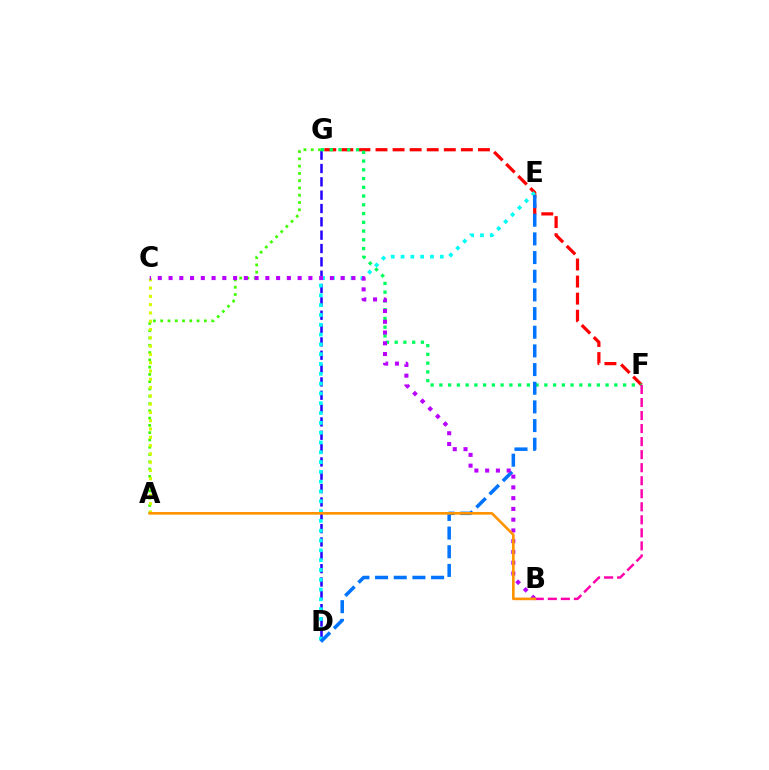{('D', 'G'): [{'color': '#2500ff', 'line_style': 'dashed', 'thickness': 1.81}], ('A', 'G'): [{'color': '#3dff00', 'line_style': 'dotted', 'thickness': 1.98}], ('F', 'G'): [{'color': '#ff0000', 'line_style': 'dashed', 'thickness': 2.32}, {'color': '#00ff5c', 'line_style': 'dotted', 'thickness': 2.38}], ('A', 'C'): [{'color': '#d1ff00', 'line_style': 'dotted', 'thickness': 2.25}], ('D', 'E'): [{'color': '#00fff6', 'line_style': 'dotted', 'thickness': 2.66}, {'color': '#0074ff', 'line_style': 'dashed', 'thickness': 2.54}], ('B', 'F'): [{'color': '#ff00ac', 'line_style': 'dashed', 'thickness': 1.77}], ('B', 'C'): [{'color': '#b900ff', 'line_style': 'dotted', 'thickness': 2.92}], ('A', 'B'): [{'color': '#ff9400', 'line_style': 'solid', 'thickness': 1.9}]}